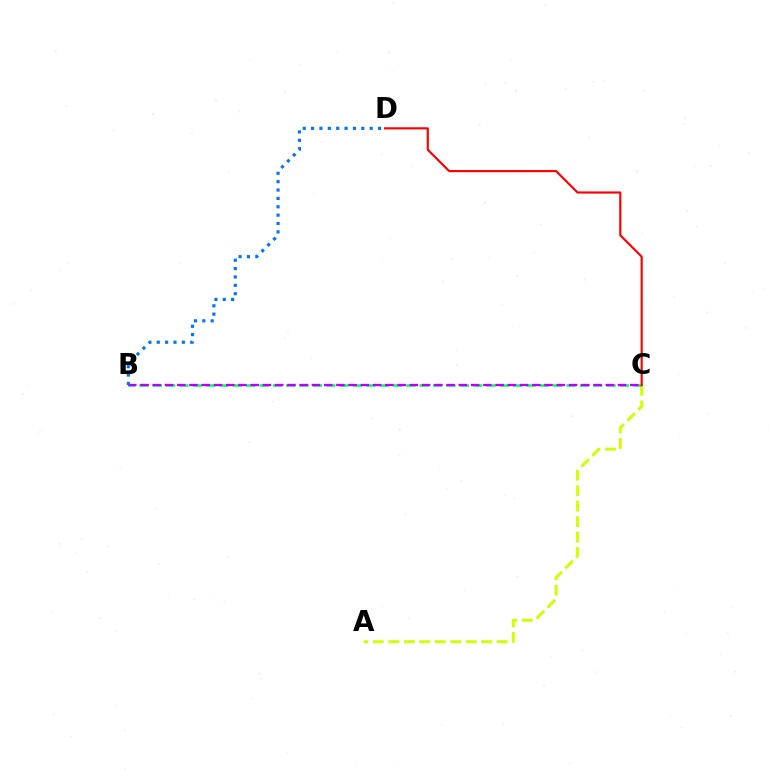{('A', 'C'): [{'color': '#d1ff00', 'line_style': 'dashed', 'thickness': 2.1}], ('B', 'C'): [{'color': '#00ff5c', 'line_style': 'dashed', 'thickness': 1.81}, {'color': '#b900ff', 'line_style': 'dashed', 'thickness': 1.66}], ('B', 'D'): [{'color': '#0074ff', 'line_style': 'dotted', 'thickness': 2.27}], ('C', 'D'): [{'color': '#ff0000', 'line_style': 'solid', 'thickness': 1.55}]}